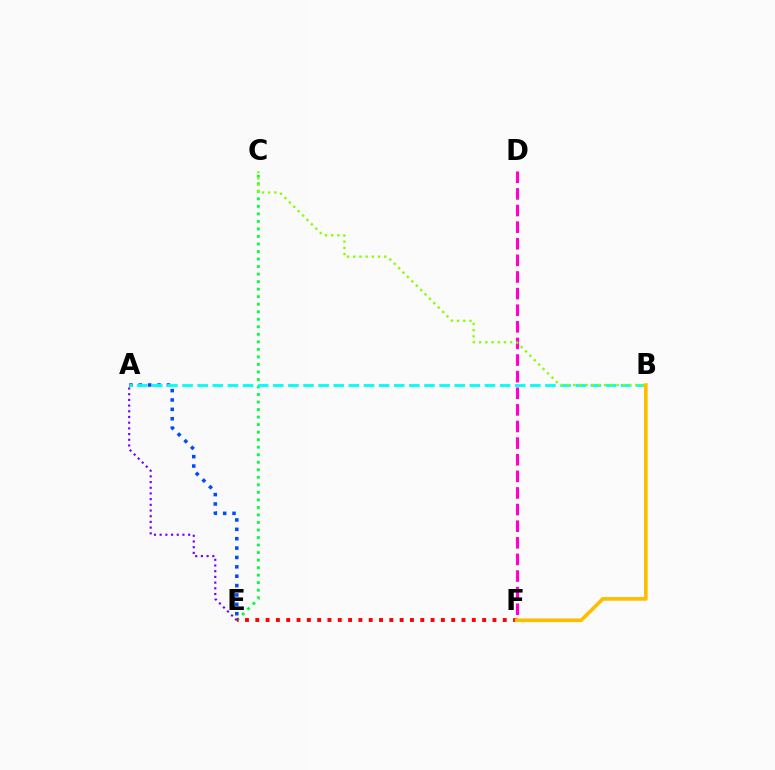{('D', 'F'): [{'color': '#ff00cf', 'line_style': 'dashed', 'thickness': 2.26}], ('C', 'E'): [{'color': '#00ff39', 'line_style': 'dotted', 'thickness': 2.04}], ('A', 'E'): [{'color': '#004bff', 'line_style': 'dotted', 'thickness': 2.55}, {'color': '#7200ff', 'line_style': 'dotted', 'thickness': 1.55}], ('A', 'B'): [{'color': '#00fff6', 'line_style': 'dashed', 'thickness': 2.05}], ('E', 'F'): [{'color': '#ff0000', 'line_style': 'dotted', 'thickness': 2.8}], ('B', 'C'): [{'color': '#84ff00', 'line_style': 'dotted', 'thickness': 1.69}], ('B', 'F'): [{'color': '#ffbd00', 'line_style': 'solid', 'thickness': 2.64}]}